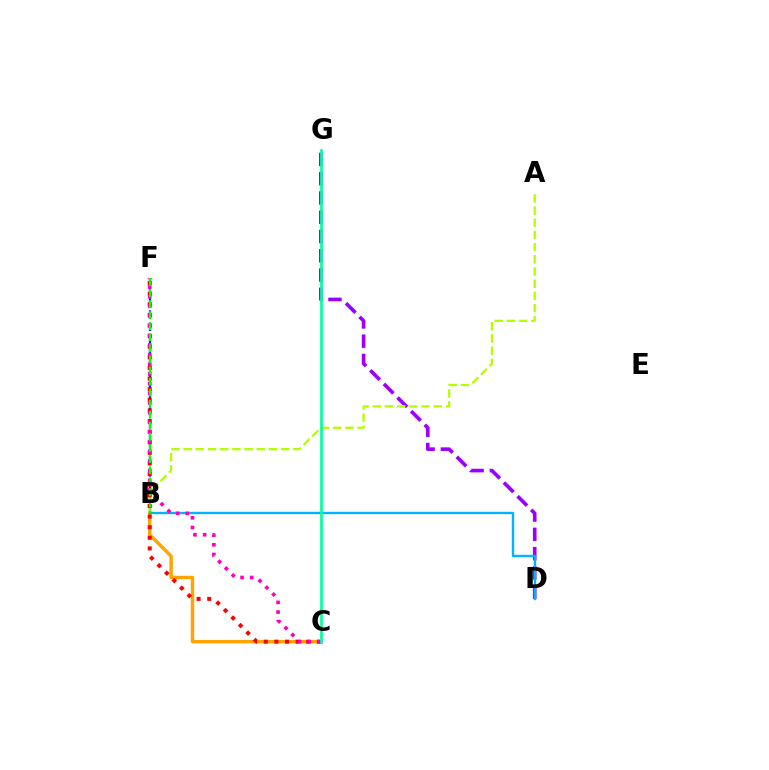{('D', 'G'): [{'color': '#9b00ff', 'line_style': 'dashed', 'thickness': 2.62}], ('B', 'F'): [{'color': '#0010ff', 'line_style': 'dashed', 'thickness': 1.65}, {'color': '#08ff00', 'line_style': 'dashed', 'thickness': 1.5}], ('B', 'C'): [{'color': '#ffa500', 'line_style': 'solid', 'thickness': 2.48}], ('A', 'B'): [{'color': '#b3ff00', 'line_style': 'dashed', 'thickness': 1.66}], ('B', 'D'): [{'color': '#00b5ff', 'line_style': 'solid', 'thickness': 1.7}], ('C', 'F'): [{'color': '#ff0000', 'line_style': 'dotted', 'thickness': 2.88}, {'color': '#ff00bd', 'line_style': 'dotted', 'thickness': 2.63}], ('C', 'G'): [{'color': '#00ff9d', 'line_style': 'solid', 'thickness': 1.94}]}